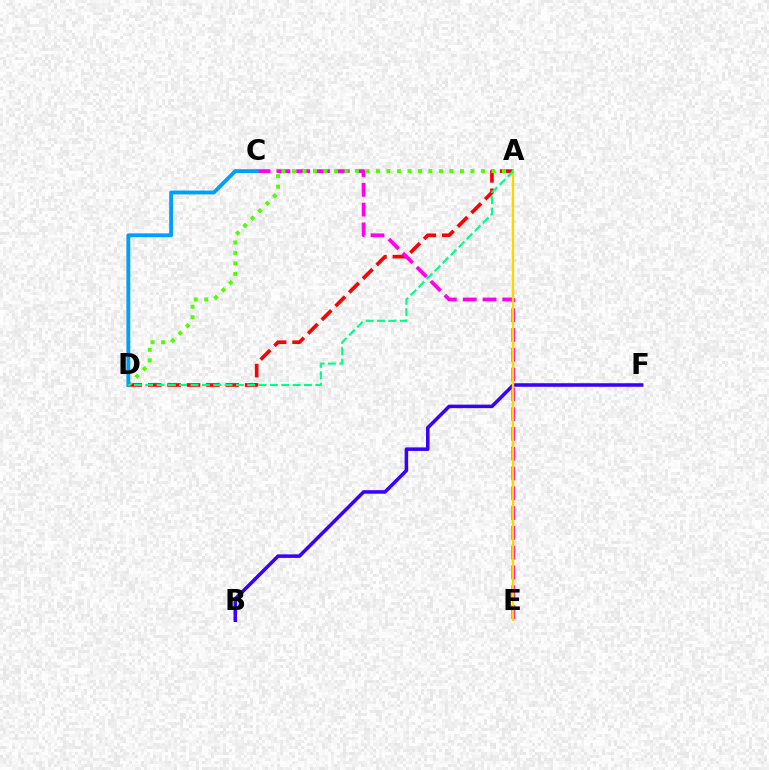{('B', 'F'): [{'color': '#3700ff', 'line_style': 'solid', 'thickness': 2.54}], ('A', 'D'): [{'color': '#ff0000', 'line_style': 'dashed', 'thickness': 2.63}, {'color': '#4fff00', 'line_style': 'dotted', 'thickness': 2.85}, {'color': '#00ff86', 'line_style': 'dashed', 'thickness': 1.54}], ('C', 'E'): [{'color': '#ff00ed', 'line_style': 'dashed', 'thickness': 2.69}], ('A', 'E'): [{'color': '#ffd500', 'line_style': 'solid', 'thickness': 1.69}], ('C', 'D'): [{'color': '#009eff', 'line_style': 'solid', 'thickness': 2.77}]}